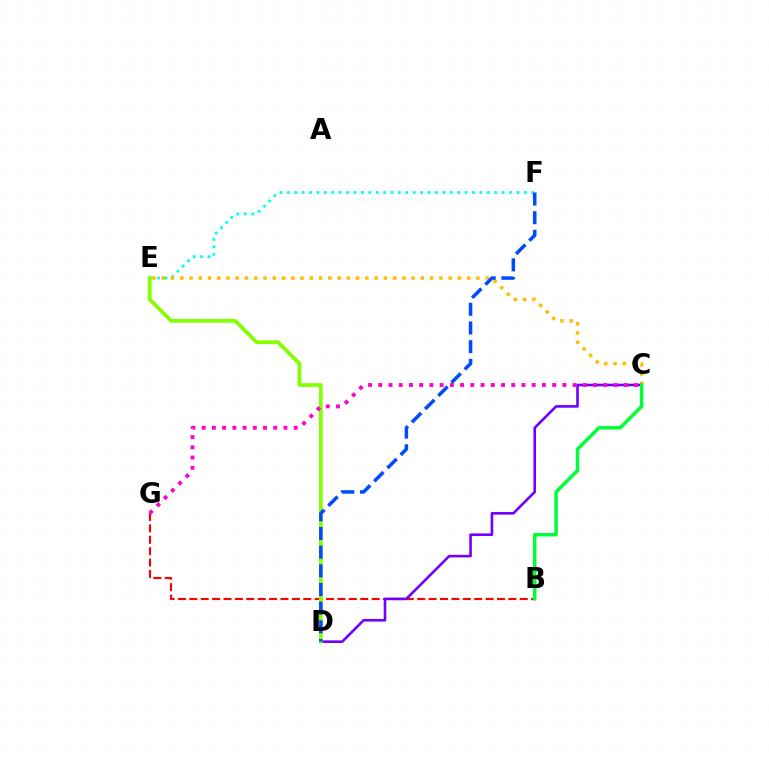{('B', 'G'): [{'color': '#ff0000', 'line_style': 'dashed', 'thickness': 1.55}], ('E', 'F'): [{'color': '#00fff6', 'line_style': 'dotted', 'thickness': 2.01}], ('C', 'E'): [{'color': '#ffbd00', 'line_style': 'dotted', 'thickness': 2.51}], ('C', 'D'): [{'color': '#7200ff', 'line_style': 'solid', 'thickness': 1.88}], ('D', 'E'): [{'color': '#84ff00', 'line_style': 'solid', 'thickness': 2.69}], ('C', 'G'): [{'color': '#ff00cf', 'line_style': 'dotted', 'thickness': 2.78}], ('B', 'C'): [{'color': '#00ff39', 'line_style': 'solid', 'thickness': 2.5}], ('D', 'F'): [{'color': '#004bff', 'line_style': 'dashed', 'thickness': 2.54}]}